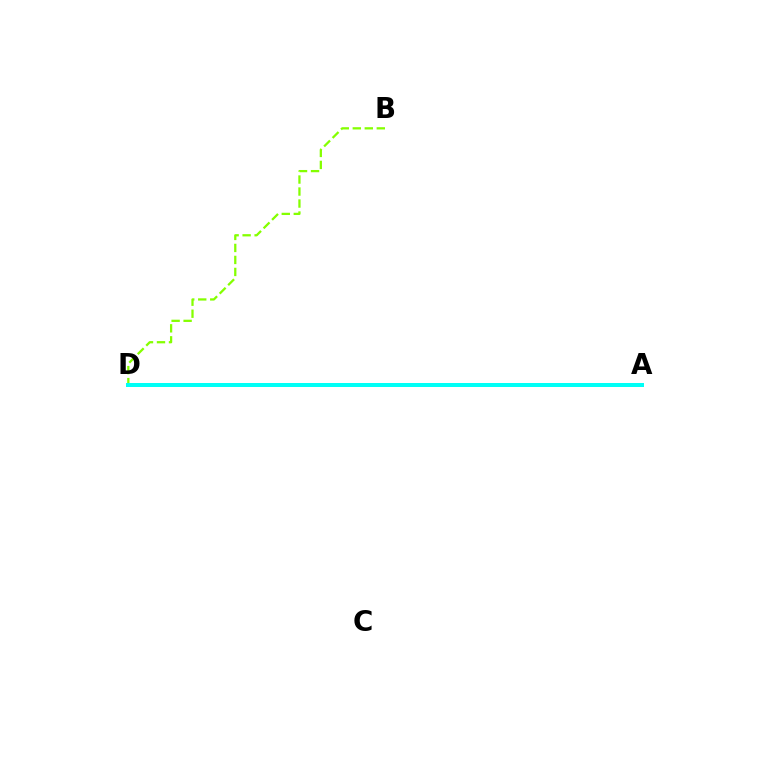{('A', 'D'): [{'color': '#ff0000', 'line_style': 'dashed', 'thickness': 1.64}, {'color': '#7200ff', 'line_style': 'dotted', 'thickness': 1.76}, {'color': '#00fff6', 'line_style': 'solid', 'thickness': 2.88}], ('B', 'D'): [{'color': '#84ff00', 'line_style': 'dashed', 'thickness': 1.63}]}